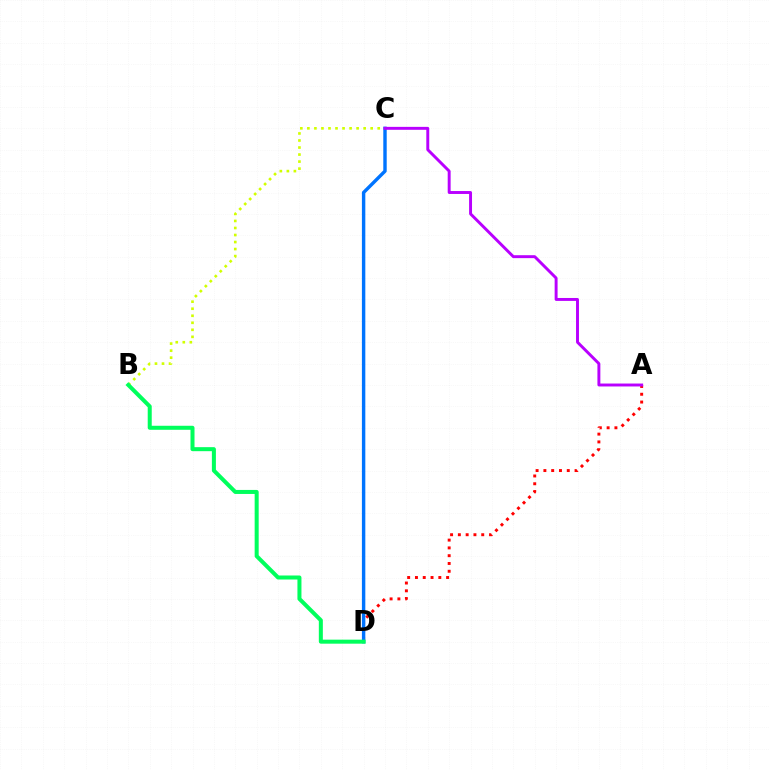{('A', 'D'): [{'color': '#ff0000', 'line_style': 'dotted', 'thickness': 2.12}], ('B', 'C'): [{'color': '#d1ff00', 'line_style': 'dotted', 'thickness': 1.91}], ('C', 'D'): [{'color': '#0074ff', 'line_style': 'solid', 'thickness': 2.46}], ('B', 'D'): [{'color': '#00ff5c', 'line_style': 'solid', 'thickness': 2.89}], ('A', 'C'): [{'color': '#b900ff', 'line_style': 'solid', 'thickness': 2.11}]}